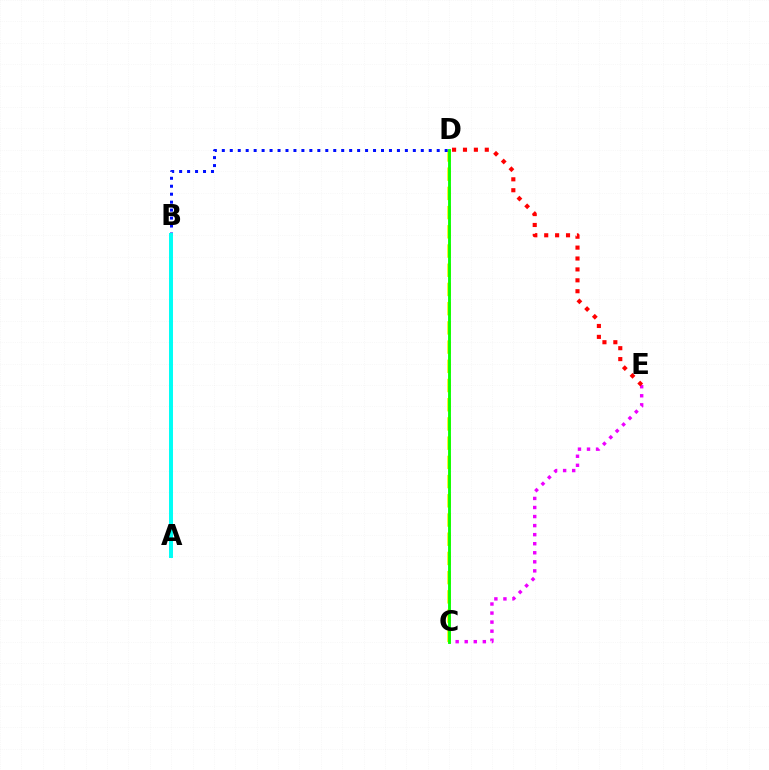{('C', 'D'): [{'color': '#fcf500', 'line_style': 'dashed', 'thickness': 2.61}, {'color': '#08ff00', 'line_style': 'solid', 'thickness': 2.06}], ('B', 'D'): [{'color': '#0010ff', 'line_style': 'dotted', 'thickness': 2.16}], ('C', 'E'): [{'color': '#ee00ff', 'line_style': 'dotted', 'thickness': 2.46}], ('D', 'E'): [{'color': '#ff0000', 'line_style': 'dotted', 'thickness': 2.96}], ('A', 'B'): [{'color': '#00fff6', 'line_style': 'solid', 'thickness': 2.85}]}